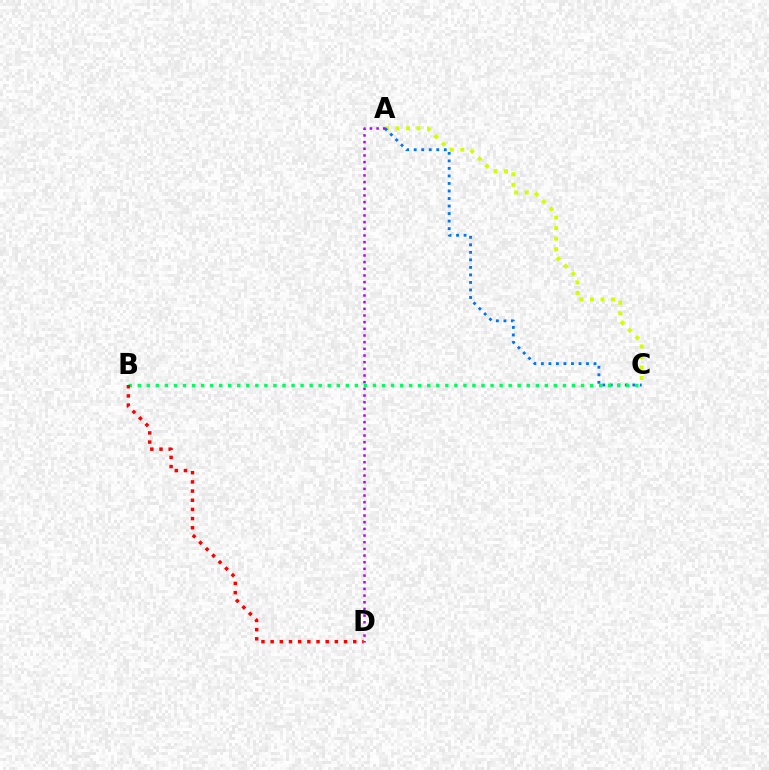{('A', 'C'): [{'color': '#d1ff00', 'line_style': 'dotted', 'thickness': 2.86}, {'color': '#0074ff', 'line_style': 'dotted', 'thickness': 2.04}], ('A', 'D'): [{'color': '#b900ff', 'line_style': 'dotted', 'thickness': 1.81}], ('B', 'C'): [{'color': '#00ff5c', 'line_style': 'dotted', 'thickness': 2.46}], ('B', 'D'): [{'color': '#ff0000', 'line_style': 'dotted', 'thickness': 2.49}]}